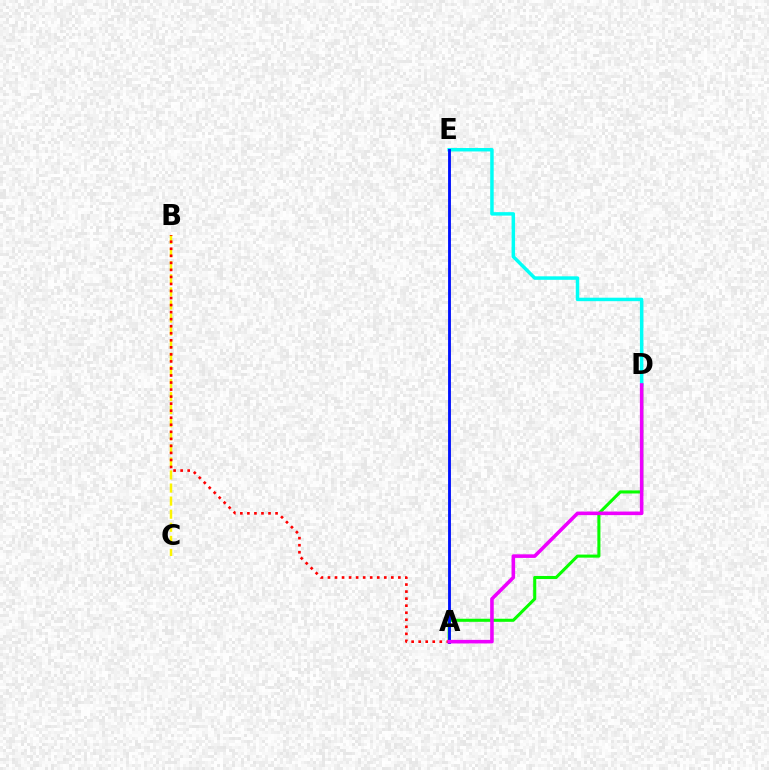{('B', 'C'): [{'color': '#fcf500', 'line_style': 'dashed', 'thickness': 1.78}], ('A', 'D'): [{'color': '#08ff00', 'line_style': 'solid', 'thickness': 2.21}, {'color': '#ee00ff', 'line_style': 'solid', 'thickness': 2.57}], ('D', 'E'): [{'color': '#00fff6', 'line_style': 'solid', 'thickness': 2.5}], ('A', 'E'): [{'color': '#0010ff', 'line_style': 'solid', 'thickness': 2.06}], ('A', 'B'): [{'color': '#ff0000', 'line_style': 'dotted', 'thickness': 1.91}]}